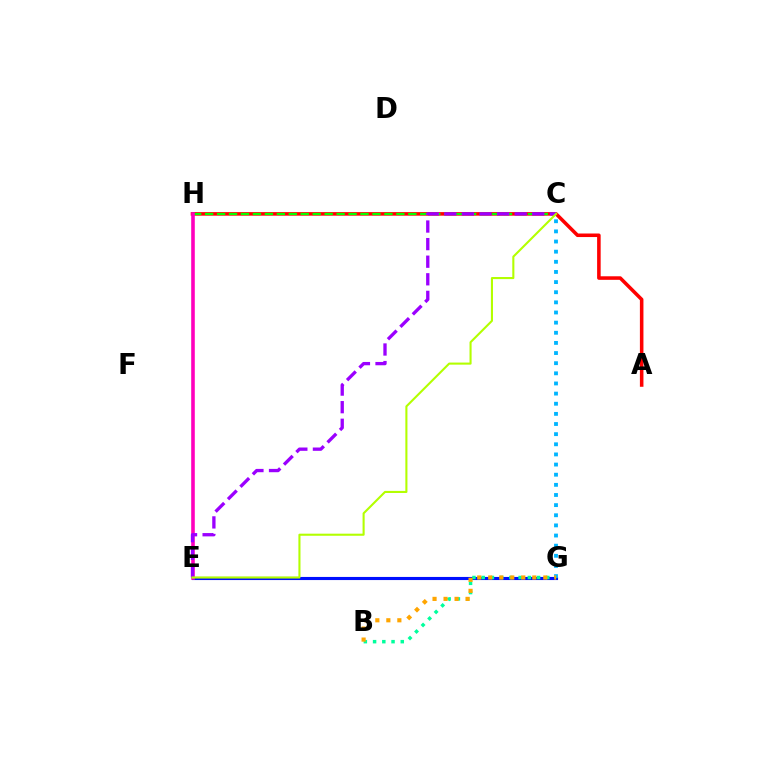{('A', 'H'): [{'color': '#ff0000', 'line_style': 'solid', 'thickness': 2.55}], ('C', 'H'): [{'color': '#08ff00', 'line_style': 'dashed', 'thickness': 1.62}], ('E', 'G'): [{'color': '#0010ff', 'line_style': 'solid', 'thickness': 2.24}], ('B', 'G'): [{'color': '#00ff9d', 'line_style': 'dotted', 'thickness': 2.51}, {'color': '#ffa500', 'line_style': 'dotted', 'thickness': 2.99}], ('C', 'G'): [{'color': '#00b5ff', 'line_style': 'dotted', 'thickness': 2.75}], ('E', 'H'): [{'color': '#ff00bd', 'line_style': 'solid', 'thickness': 2.59}], ('C', 'E'): [{'color': '#9b00ff', 'line_style': 'dashed', 'thickness': 2.39}, {'color': '#b3ff00', 'line_style': 'solid', 'thickness': 1.51}]}